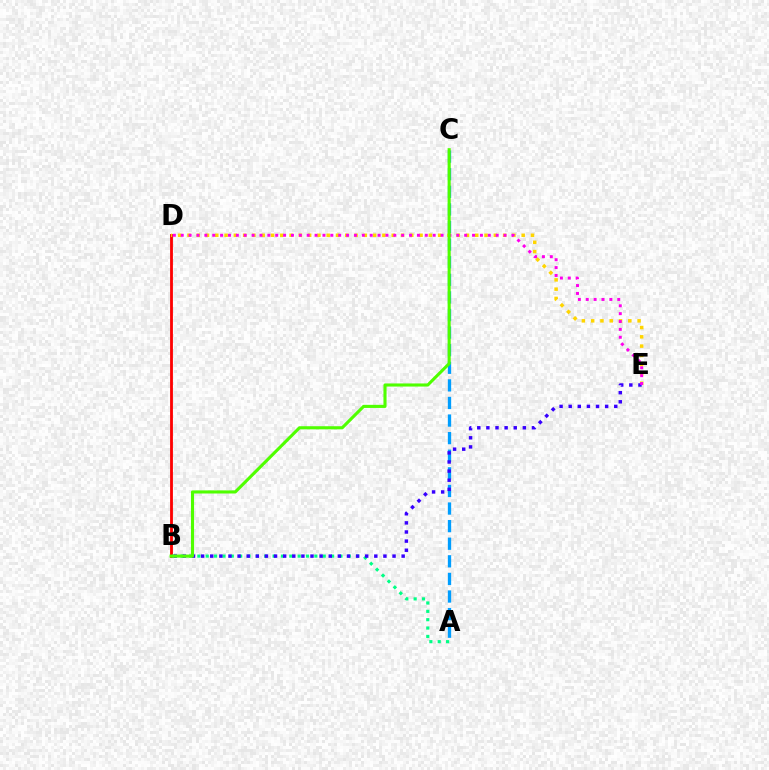{('A', 'C'): [{'color': '#009eff', 'line_style': 'dashed', 'thickness': 2.39}], ('B', 'D'): [{'color': '#ff0000', 'line_style': 'solid', 'thickness': 2.03}], ('A', 'B'): [{'color': '#00ff86', 'line_style': 'dotted', 'thickness': 2.27}], ('D', 'E'): [{'color': '#ffd500', 'line_style': 'dotted', 'thickness': 2.52}, {'color': '#ff00ed', 'line_style': 'dotted', 'thickness': 2.14}], ('B', 'E'): [{'color': '#3700ff', 'line_style': 'dotted', 'thickness': 2.48}], ('B', 'C'): [{'color': '#4fff00', 'line_style': 'solid', 'thickness': 2.23}]}